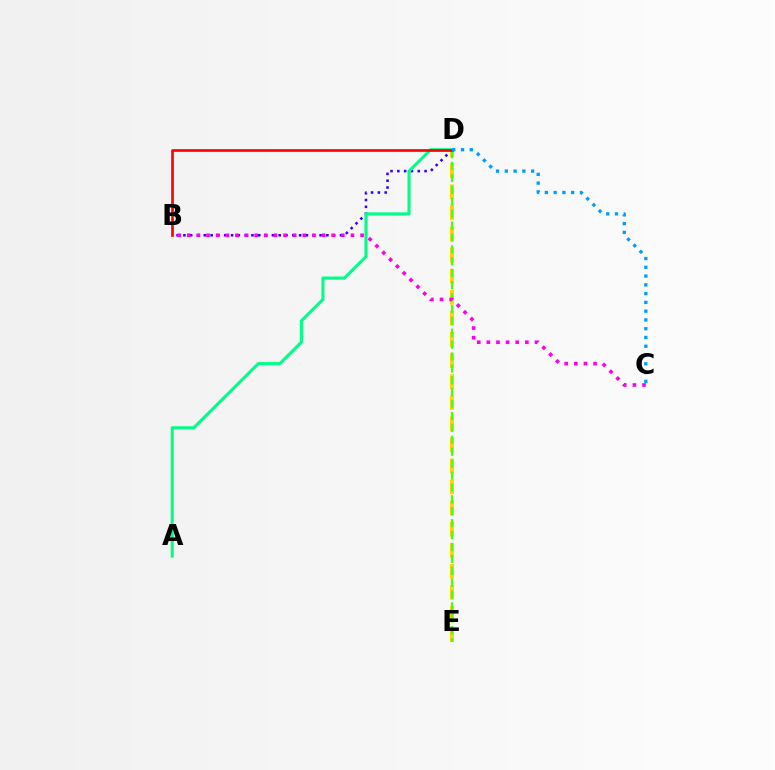{('B', 'D'): [{'color': '#3700ff', 'line_style': 'dotted', 'thickness': 1.85}, {'color': '#ff0000', 'line_style': 'solid', 'thickness': 1.91}], ('D', 'E'): [{'color': '#ffd500', 'line_style': 'dashed', 'thickness': 2.86}, {'color': '#4fff00', 'line_style': 'dashed', 'thickness': 1.62}], ('A', 'D'): [{'color': '#00ff86', 'line_style': 'solid', 'thickness': 2.21}], ('C', 'D'): [{'color': '#009eff', 'line_style': 'dotted', 'thickness': 2.38}], ('B', 'C'): [{'color': '#ff00ed', 'line_style': 'dotted', 'thickness': 2.62}]}